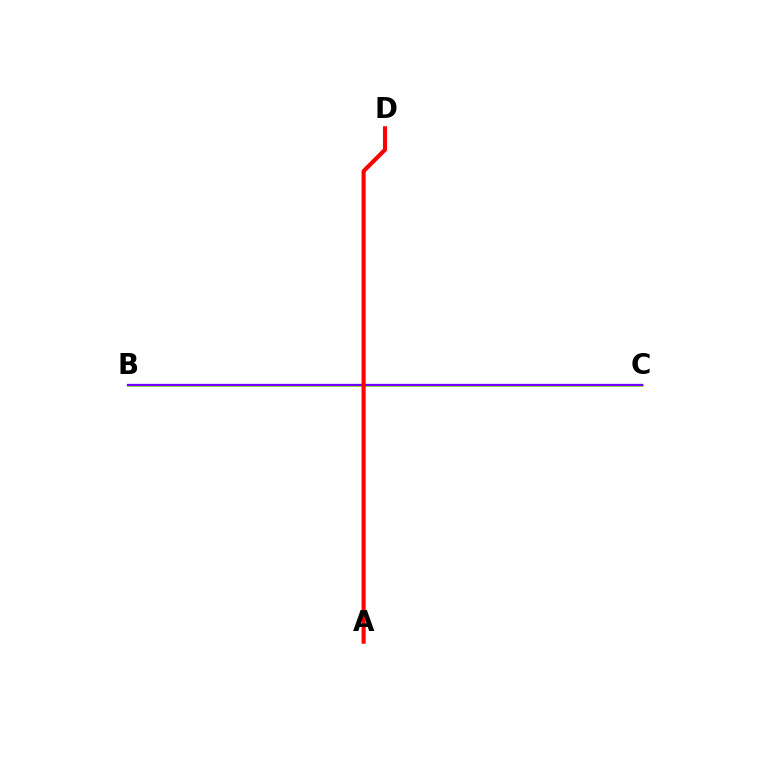{('B', 'C'): [{'color': '#84ff00', 'line_style': 'solid', 'thickness': 1.97}, {'color': '#7200ff', 'line_style': 'solid', 'thickness': 1.66}], ('A', 'D'): [{'color': '#00fff6', 'line_style': 'dashed', 'thickness': 2.01}, {'color': '#ff0000', 'line_style': 'solid', 'thickness': 2.95}]}